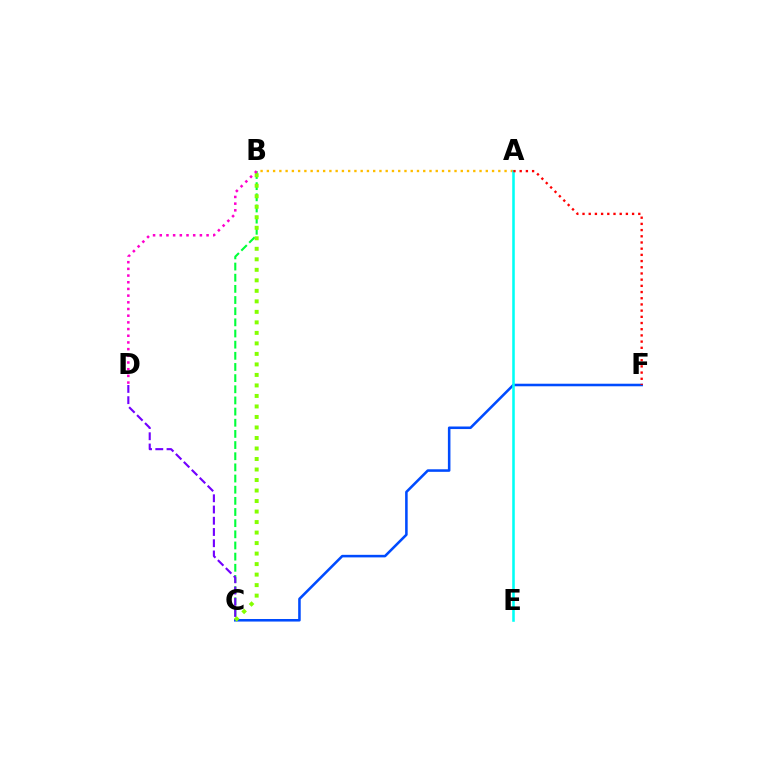{('A', 'B'): [{'color': '#ffbd00', 'line_style': 'dotted', 'thickness': 1.7}], ('B', 'C'): [{'color': '#00ff39', 'line_style': 'dashed', 'thickness': 1.52}, {'color': '#84ff00', 'line_style': 'dotted', 'thickness': 2.86}], ('C', 'D'): [{'color': '#7200ff', 'line_style': 'dashed', 'thickness': 1.53}], ('C', 'F'): [{'color': '#004bff', 'line_style': 'solid', 'thickness': 1.84}], ('B', 'D'): [{'color': '#ff00cf', 'line_style': 'dotted', 'thickness': 1.82}], ('A', 'E'): [{'color': '#00fff6', 'line_style': 'solid', 'thickness': 1.85}], ('A', 'F'): [{'color': '#ff0000', 'line_style': 'dotted', 'thickness': 1.68}]}